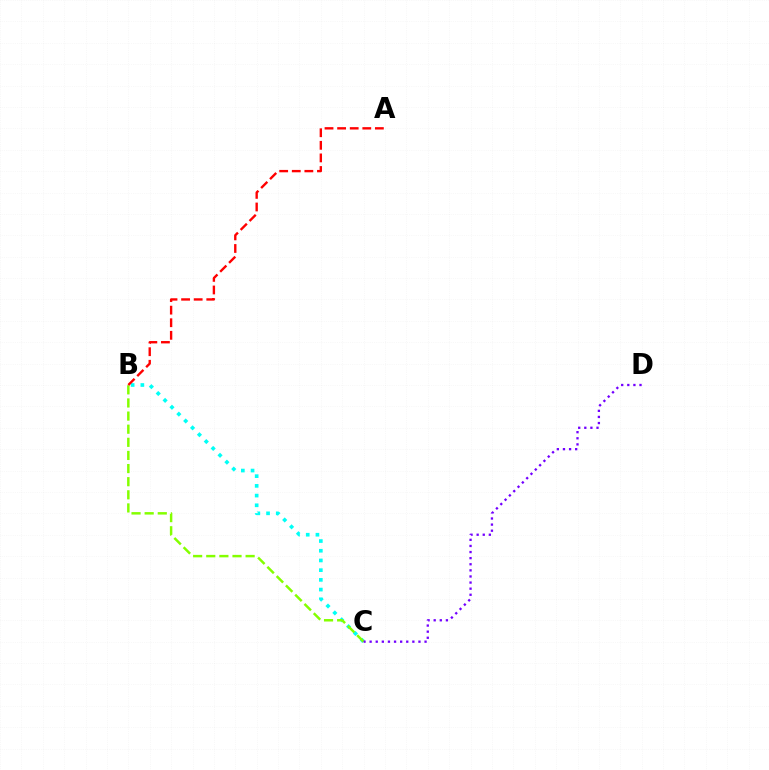{('B', 'C'): [{'color': '#00fff6', 'line_style': 'dotted', 'thickness': 2.64}, {'color': '#84ff00', 'line_style': 'dashed', 'thickness': 1.78}], ('C', 'D'): [{'color': '#7200ff', 'line_style': 'dotted', 'thickness': 1.66}], ('A', 'B'): [{'color': '#ff0000', 'line_style': 'dashed', 'thickness': 1.71}]}